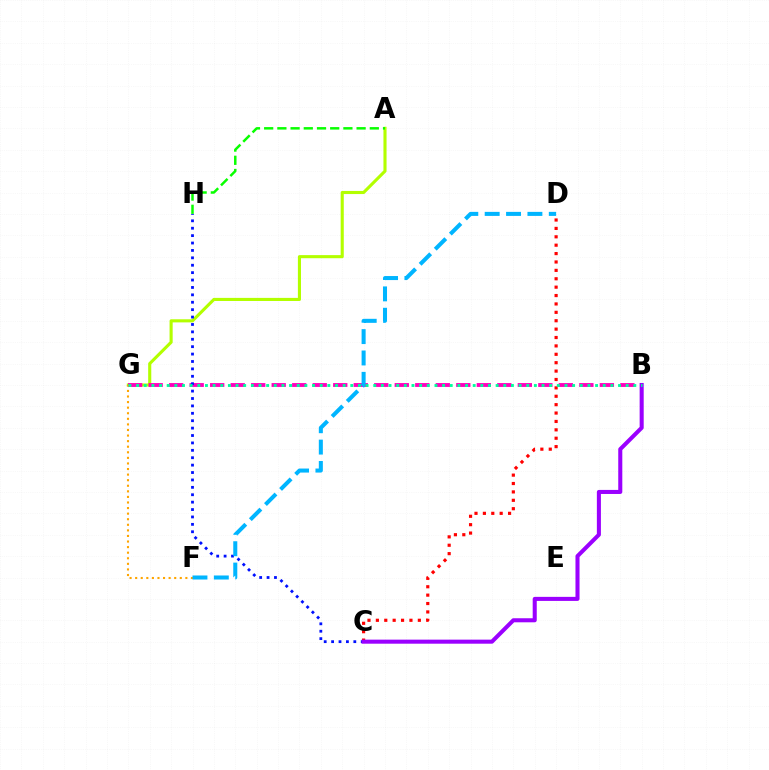{('A', 'G'): [{'color': '#b3ff00', 'line_style': 'solid', 'thickness': 2.24}], ('B', 'G'): [{'color': '#ff00bd', 'line_style': 'dashed', 'thickness': 2.79}, {'color': '#00ff9d', 'line_style': 'dotted', 'thickness': 2.08}], ('C', 'H'): [{'color': '#0010ff', 'line_style': 'dotted', 'thickness': 2.01}], ('F', 'G'): [{'color': '#ffa500', 'line_style': 'dotted', 'thickness': 1.52}], ('C', 'D'): [{'color': '#ff0000', 'line_style': 'dotted', 'thickness': 2.28}], ('D', 'F'): [{'color': '#00b5ff', 'line_style': 'dashed', 'thickness': 2.9}], ('B', 'C'): [{'color': '#9b00ff', 'line_style': 'solid', 'thickness': 2.92}], ('A', 'H'): [{'color': '#08ff00', 'line_style': 'dashed', 'thickness': 1.79}]}